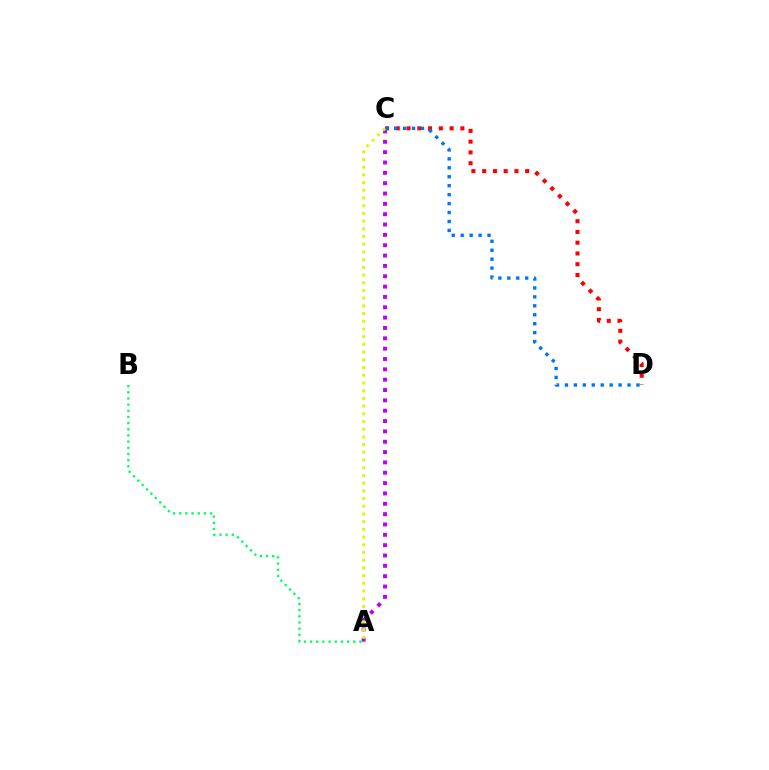{('C', 'D'): [{'color': '#ff0000', 'line_style': 'dotted', 'thickness': 2.92}, {'color': '#0074ff', 'line_style': 'dotted', 'thickness': 2.43}], ('A', 'C'): [{'color': '#b900ff', 'line_style': 'dotted', 'thickness': 2.81}, {'color': '#d1ff00', 'line_style': 'dotted', 'thickness': 2.09}], ('A', 'B'): [{'color': '#00ff5c', 'line_style': 'dotted', 'thickness': 1.67}]}